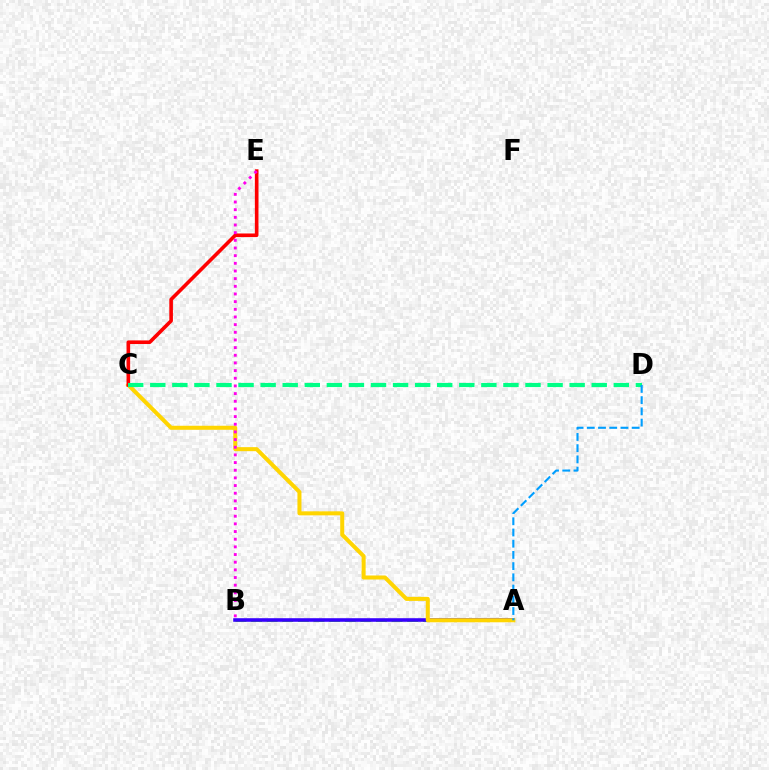{('A', 'B'): [{'color': '#4fff00', 'line_style': 'dashed', 'thickness': 2.12}, {'color': '#3700ff', 'line_style': 'solid', 'thickness': 2.58}], ('A', 'C'): [{'color': '#ffd500', 'line_style': 'solid', 'thickness': 2.9}], ('C', 'E'): [{'color': '#ff0000', 'line_style': 'solid', 'thickness': 2.6}], ('B', 'E'): [{'color': '#ff00ed', 'line_style': 'dotted', 'thickness': 2.08}], ('C', 'D'): [{'color': '#00ff86', 'line_style': 'dashed', 'thickness': 3.0}], ('A', 'D'): [{'color': '#009eff', 'line_style': 'dashed', 'thickness': 1.52}]}